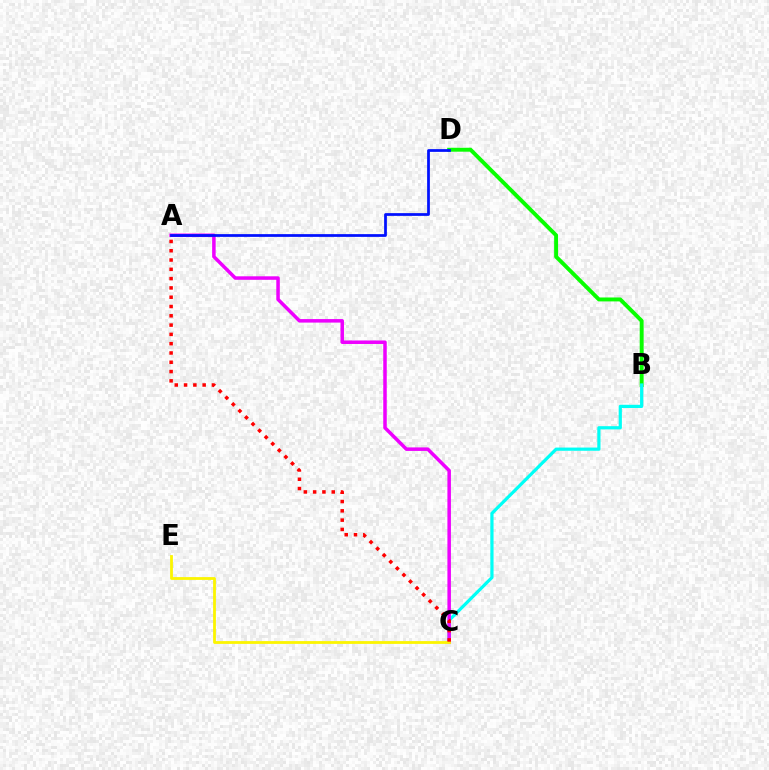{('B', 'D'): [{'color': '#08ff00', 'line_style': 'solid', 'thickness': 2.83}], ('B', 'C'): [{'color': '#00fff6', 'line_style': 'solid', 'thickness': 2.31}], ('A', 'C'): [{'color': '#ee00ff', 'line_style': 'solid', 'thickness': 2.53}, {'color': '#ff0000', 'line_style': 'dotted', 'thickness': 2.53}], ('C', 'E'): [{'color': '#fcf500', 'line_style': 'solid', 'thickness': 2.01}], ('A', 'D'): [{'color': '#0010ff', 'line_style': 'solid', 'thickness': 1.97}]}